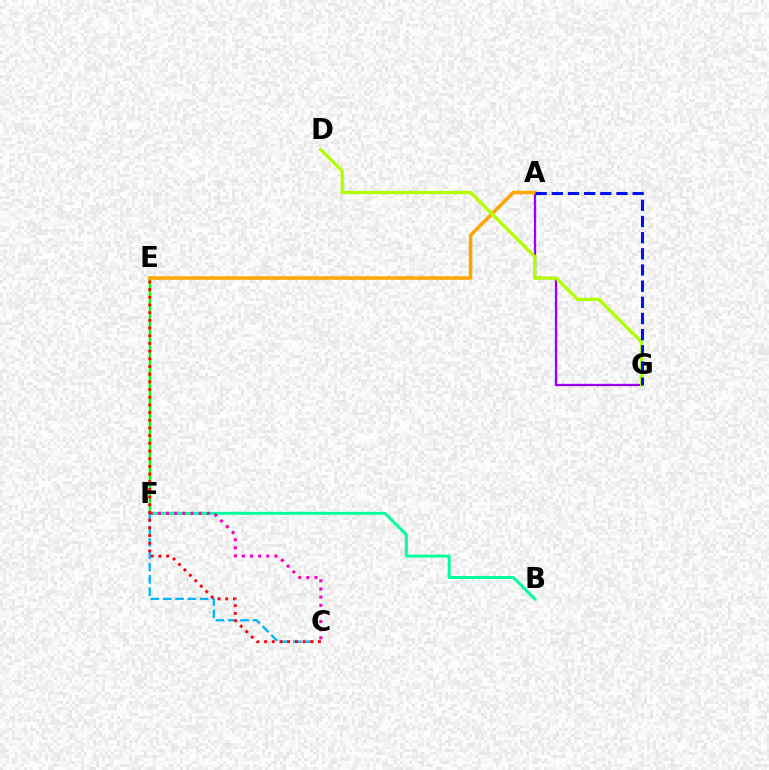{('A', 'G'): [{'color': '#9b00ff', 'line_style': 'solid', 'thickness': 1.66}, {'color': '#0010ff', 'line_style': 'dashed', 'thickness': 2.2}], ('E', 'F'): [{'color': '#08ff00', 'line_style': 'solid', 'thickness': 1.74}], ('C', 'F'): [{'color': '#00b5ff', 'line_style': 'dashed', 'thickness': 1.68}, {'color': '#ff00bd', 'line_style': 'dotted', 'thickness': 2.22}], ('A', 'E'): [{'color': '#ffa500', 'line_style': 'solid', 'thickness': 2.54}], ('D', 'G'): [{'color': '#b3ff00', 'line_style': 'solid', 'thickness': 2.38}], ('B', 'F'): [{'color': '#00ff9d', 'line_style': 'solid', 'thickness': 2.14}], ('C', 'E'): [{'color': '#ff0000', 'line_style': 'dotted', 'thickness': 2.09}]}